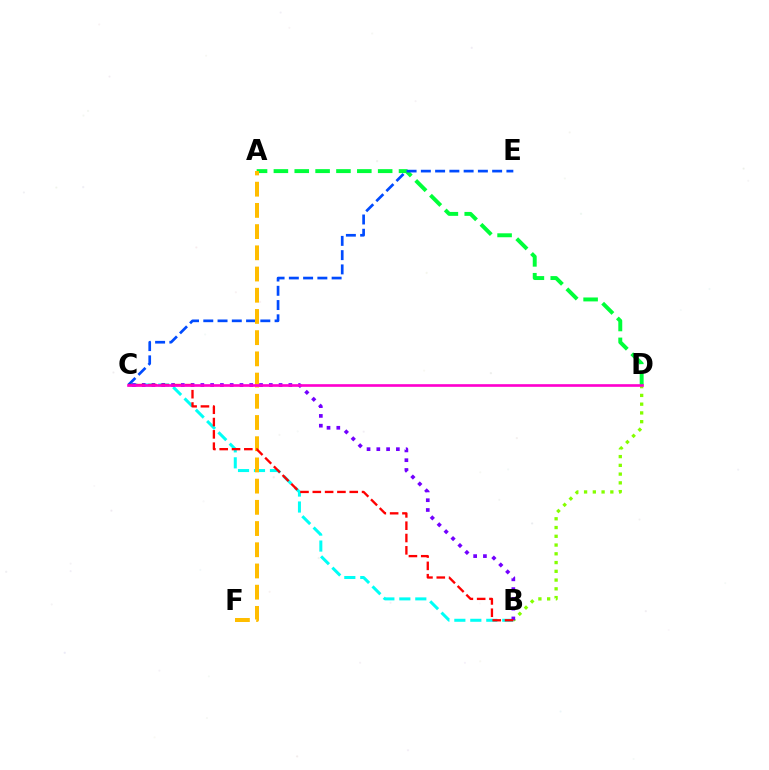{('A', 'D'): [{'color': '#00ff39', 'line_style': 'dashed', 'thickness': 2.83}], ('B', 'C'): [{'color': '#00fff6', 'line_style': 'dashed', 'thickness': 2.17}, {'color': '#7200ff', 'line_style': 'dotted', 'thickness': 2.66}, {'color': '#ff0000', 'line_style': 'dashed', 'thickness': 1.67}], ('C', 'E'): [{'color': '#004bff', 'line_style': 'dashed', 'thickness': 1.94}], ('B', 'D'): [{'color': '#84ff00', 'line_style': 'dotted', 'thickness': 2.38}], ('A', 'F'): [{'color': '#ffbd00', 'line_style': 'dashed', 'thickness': 2.88}], ('C', 'D'): [{'color': '#ff00cf', 'line_style': 'solid', 'thickness': 1.91}]}